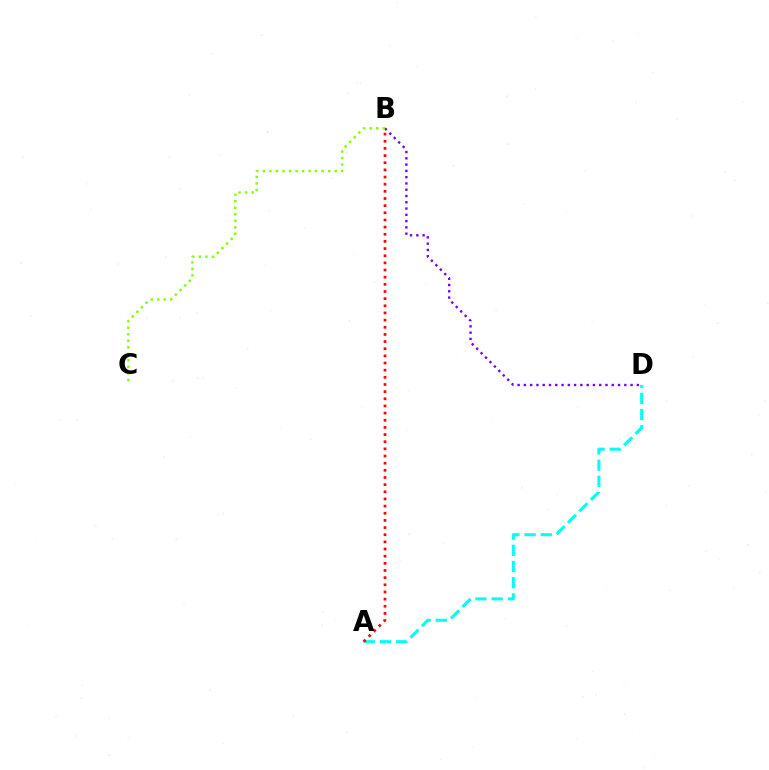{('A', 'D'): [{'color': '#00fff6', 'line_style': 'dashed', 'thickness': 2.2}], ('A', 'B'): [{'color': '#ff0000', 'line_style': 'dotted', 'thickness': 1.94}], ('B', 'D'): [{'color': '#7200ff', 'line_style': 'dotted', 'thickness': 1.71}], ('B', 'C'): [{'color': '#84ff00', 'line_style': 'dotted', 'thickness': 1.77}]}